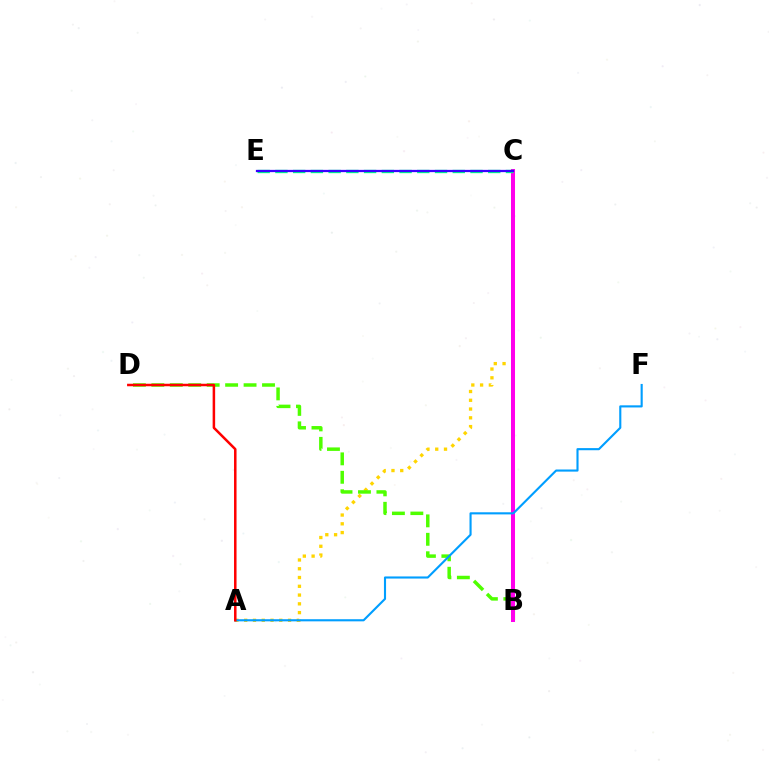{('A', 'C'): [{'color': '#ffd500', 'line_style': 'dotted', 'thickness': 2.38}], ('B', 'D'): [{'color': '#4fff00', 'line_style': 'dashed', 'thickness': 2.51}], ('B', 'C'): [{'color': '#ff00ed', 'line_style': 'solid', 'thickness': 2.89}], ('A', 'F'): [{'color': '#009eff', 'line_style': 'solid', 'thickness': 1.53}], ('C', 'E'): [{'color': '#00ff86', 'line_style': 'dashed', 'thickness': 2.41}, {'color': '#3700ff', 'line_style': 'solid', 'thickness': 1.63}], ('A', 'D'): [{'color': '#ff0000', 'line_style': 'solid', 'thickness': 1.81}]}